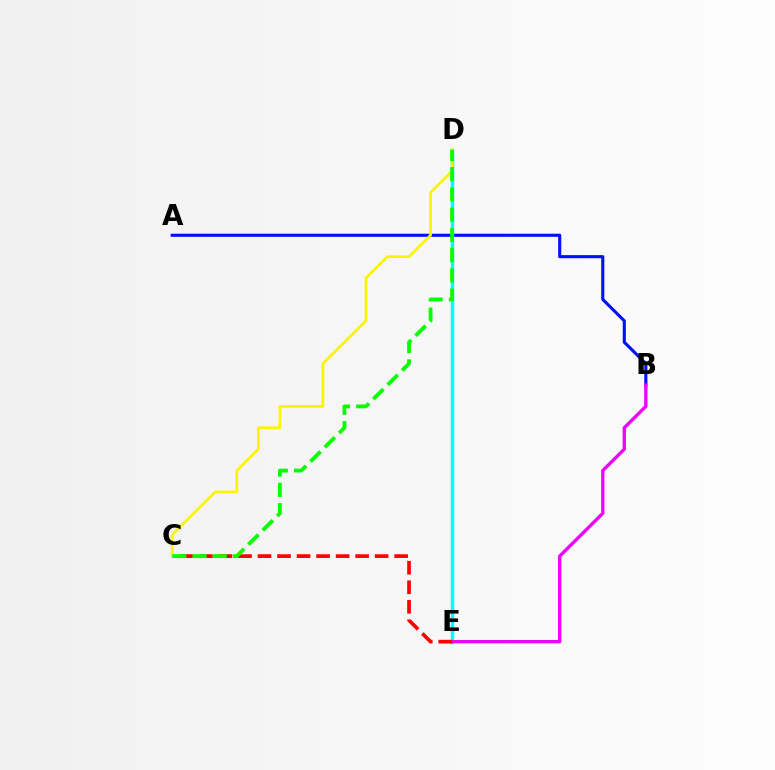{('A', 'B'): [{'color': '#0010ff', 'line_style': 'solid', 'thickness': 2.24}], ('D', 'E'): [{'color': '#00fff6', 'line_style': 'solid', 'thickness': 2.48}], ('B', 'E'): [{'color': '#ee00ff', 'line_style': 'solid', 'thickness': 2.38}], ('C', 'E'): [{'color': '#ff0000', 'line_style': 'dashed', 'thickness': 2.65}], ('C', 'D'): [{'color': '#fcf500', 'line_style': 'solid', 'thickness': 1.97}, {'color': '#08ff00', 'line_style': 'dashed', 'thickness': 2.75}]}